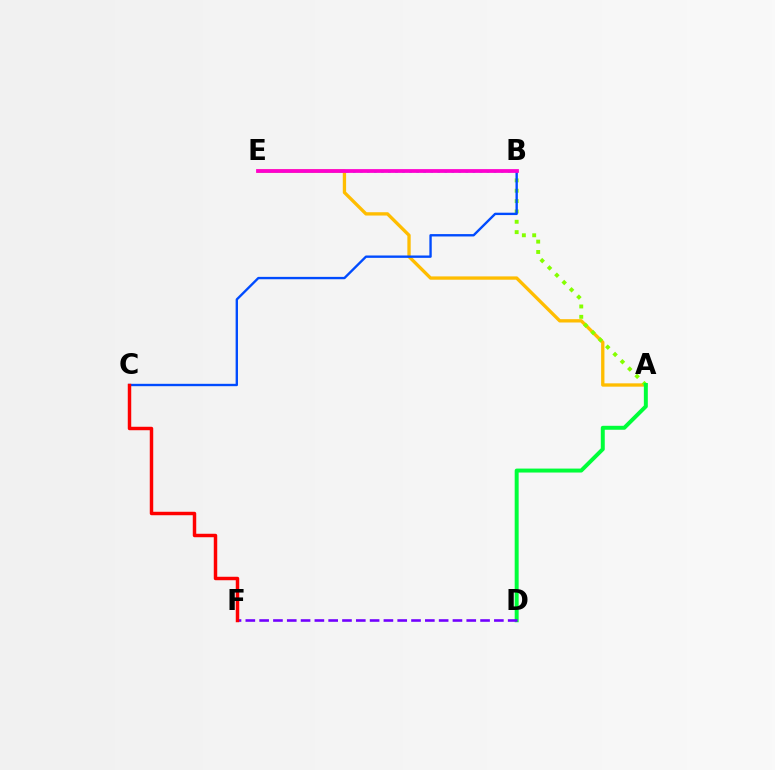{('A', 'E'): [{'color': '#ffbd00', 'line_style': 'solid', 'thickness': 2.39}], ('B', 'E'): [{'color': '#00fff6', 'line_style': 'dotted', 'thickness': 1.91}, {'color': '#ff00cf', 'line_style': 'solid', 'thickness': 2.71}], ('A', 'B'): [{'color': '#84ff00', 'line_style': 'dotted', 'thickness': 2.81}], ('A', 'D'): [{'color': '#00ff39', 'line_style': 'solid', 'thickness': 2.85}], ('B', 'C'): [{'color': '#004bff', 'line_style': 'solid', 'thickness': 1.7}], ('D', 'F'): [{'color': '#7200ff', 'line_style': 'dashed', 'thickness': 1.88}], ('C', 'F'): [{'color': '#ff0000', 'line_style': 'solid', 'thickness': 2.49}]}